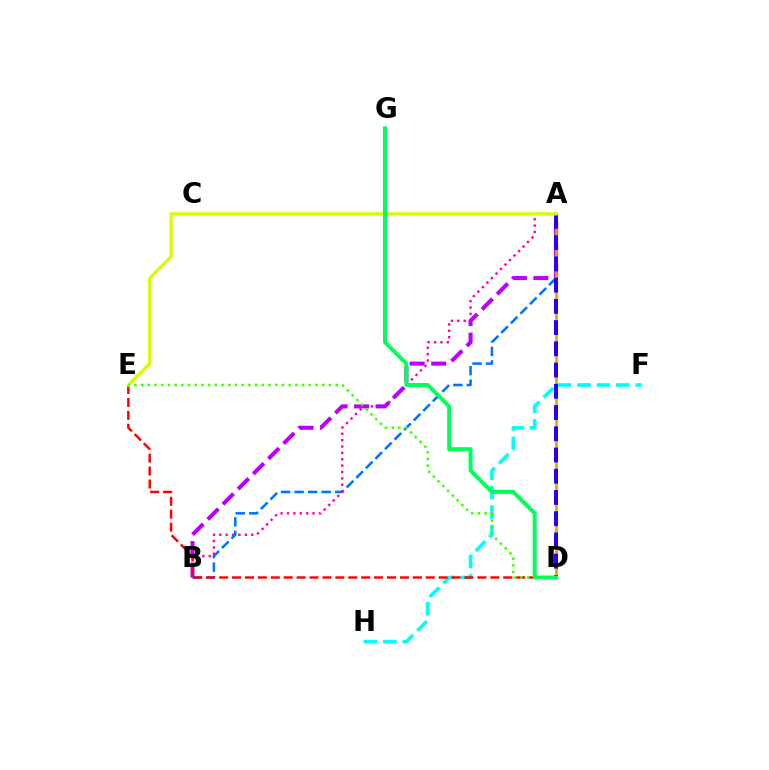{('F', 'H'): [{'color': '#00fff6', 'line_style': 'dashed', 'thickness': 2.64}], ('A', 'B'): [{'color': '#0074ff', 'line_style': 'dashed', 'thickness': 1.84}, {'color': '#ff00ac', 'line_style': 'dotted', 'thickness': 1.73}, {'color': '#b900ff', 'line_style': 'dashed', 'thickness': 2.92}], ('D', 'E'): [{'color': '#ff0000', 'line_style': 'dashed', 'thickness': 1.75}, {'color': '#3dff00', 'line_style': 'dotted', 'thickness': 1.82}], ('A', 'D'): [{'color': '#ff9400', 'line_style': 'solid', 'thickness': 1.9}, {'color': '#2500ff', 'line_style': 'dashed', 'thickness': 2.88}], ('A', 'E'): [{'color': '#d1ff00', 'line_style': 'solid', 'thickness': 2.33}], ('D', 'G'): [{'color': '#00ff5c', 'line_style': 'solid', 'thickness': 2.87}]}